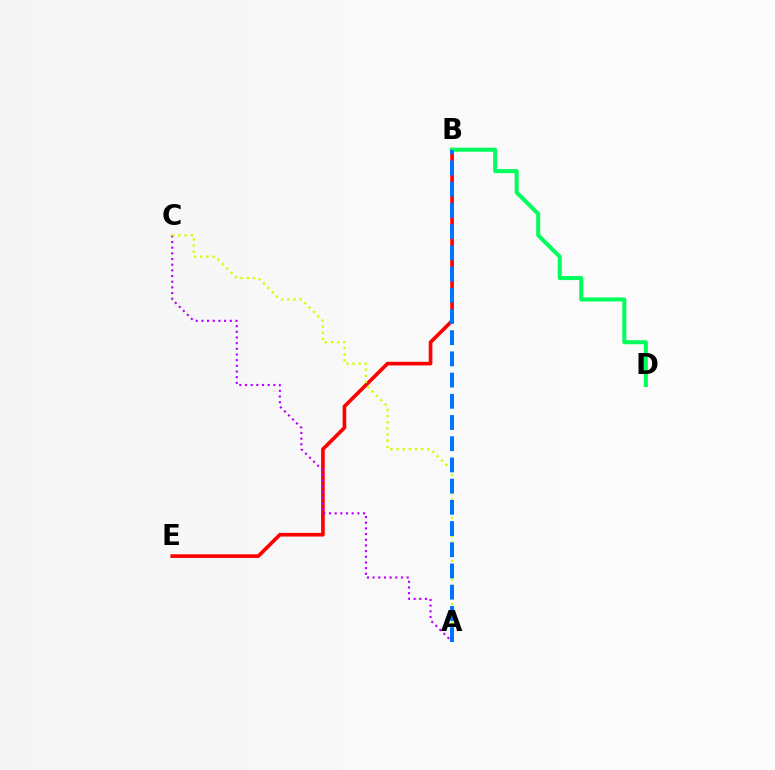{('B', 'E'): [{'color': '#ff0000', 'line_style': 'solid', 'thickness': 2.63}], ('A', 'C'): [{'color': '#b900ff', 'line_style': 'dotted', 'thickness': 1.54}, {'color': '#d1ff00', 'line_style': 'dotted', 'thickness': 1.67}], ('B', 'D'): [{'color': '#00ff5c', 'line_style': 'solid', 'thickness': 2.89}], ('A', 'B'): [{'color': '#0074ff', 'line_style': 'dashed', 'thickness': 2.88}]}